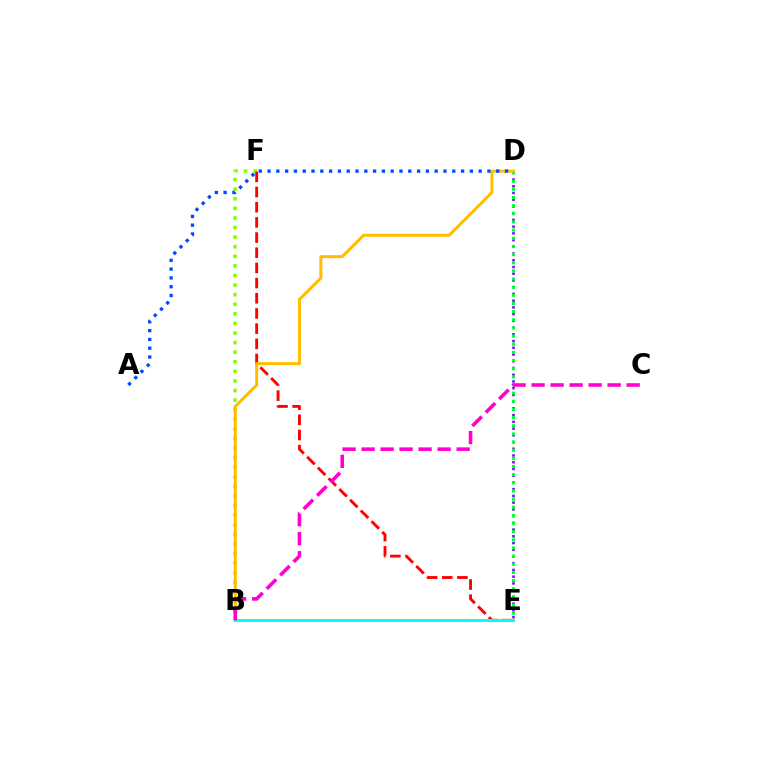{('B', 'F'): [{'color': '#84ff00', 'line_style': 'dotted', 'thickness': 2.61}], ('E', 'F'): [{'color': '#ff0000', 'line_style': 'dashed', 'thickness': 2.06}], ('D', 'E'): [{'color': '#7200ff', 'line_style': 'dotted', 'thickness': 1.83}, {'color': '#00ff39', 'line_style': 'dotted', 'thickness': 2.21}], ('B', 'D'): [{'color': '#ffbd00', 'line_style': 'solid', 'thickness': 2.16}], ('B', 'E'): [{'color': '#00fff6', 'line_style': 'solid', 'thickness': 2.09}], ('A', 'D'): [{'color': '#004bff', 'line_style': 'dotted', 'thickness': 2.39}], ('B', 'C'): [{'color': '#ff00cf', 'line_style': 'dashed', 'thickness': 2.58}]}